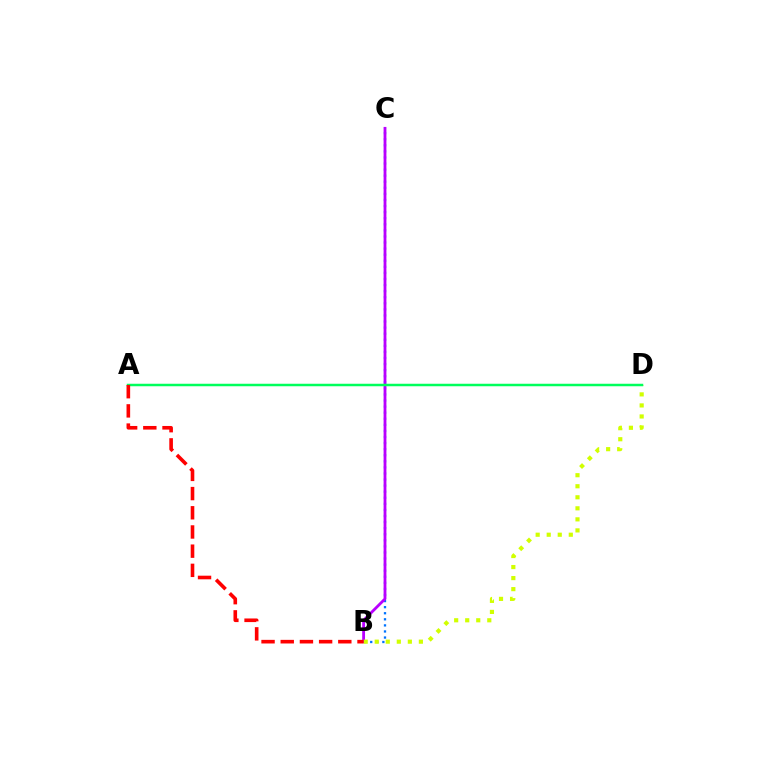{('B', 'C'): [{'color': '#0074ff', 'line_style': 'dotted', 'thickness': 1.65}, {'color': '#b900ff', 'line_style': 'solid', 'thickness': 2.03}], ('B', 'D'): [{'color': '#d1ff00', 'line_style': 'dotted', 'thickness': 3.0}], ('A', 'D'): [{'color': '#00ff5c', 'line_style': 'solid', 'thickness': 1.8}], ('A', 'B'): [{'color': '#ff0000', 'line_style': 'dashed', 'thickness': 2.61}]}